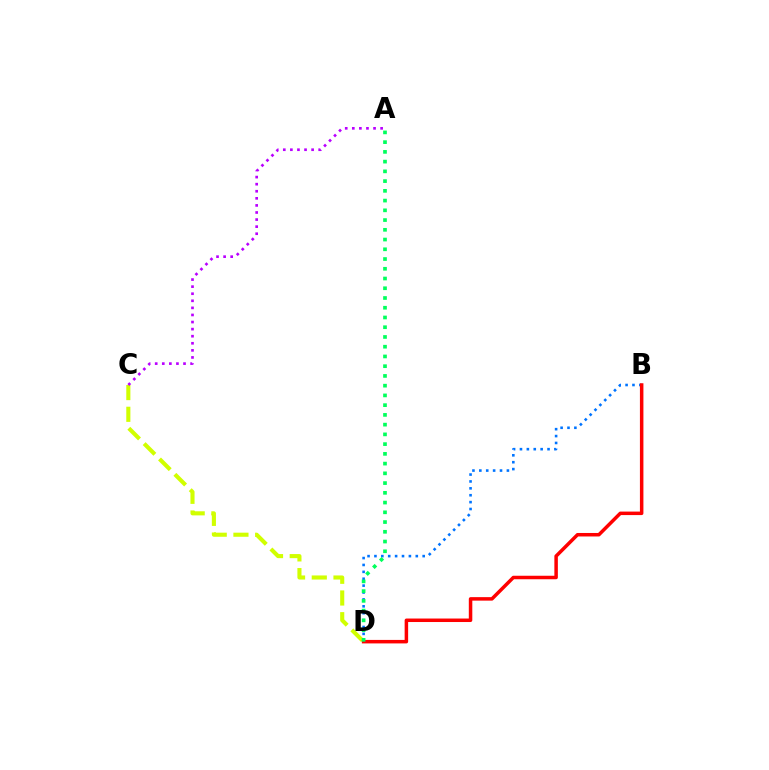{('C', 'D'): [{'color': '#d1ff00', 'line_style': 'dashed', 'thickness': 2.95}], ('B', 'D'): [{'color': '#0074ff', 'line_style': 'dotted', 'thickness': 1.87}, {'color': '#ff0000', 'line_style': 'solid', 'thickness': 2.52}], ('A', 'C'): [{'color': '#b900ff', 'line_style': 'dotted', 'thickness': 1.92}], ('A', 'D'): [{'color': '#00ff5c', 'line_style': 'dotted', 'thickness': 2.65}]}